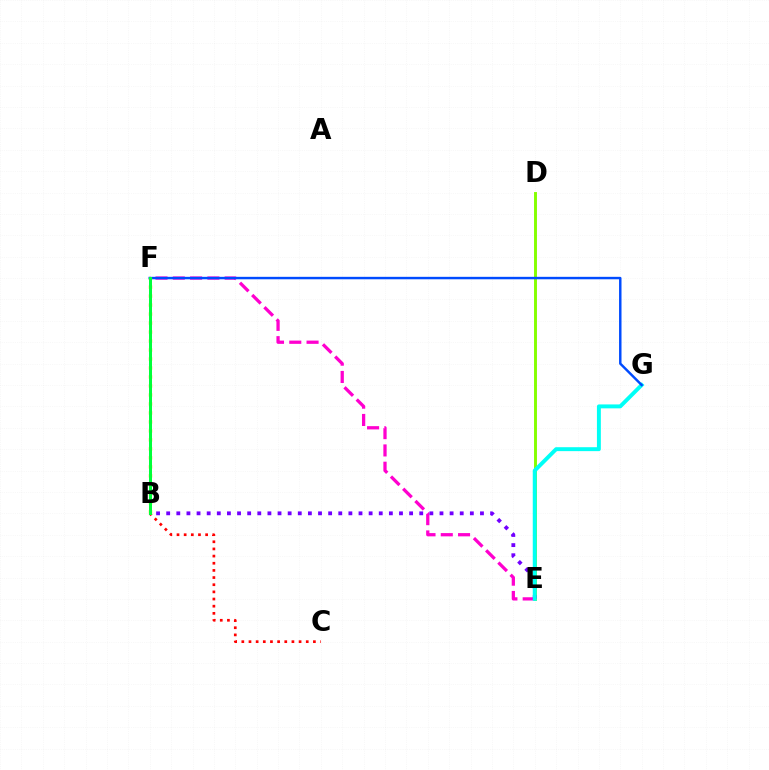{('D', 'E'): [{'color': '#84ff00', 'line_style': 'solid', 'thickness': 2.11}], ('B', 'C'): [{'color': '#ff0000', 'line_style': 'dotted', 'thickness': 1.94}], ('E', 'F'): [{'color': '#ff00cf', 'line_style': 'dashed', 'thickness': 2.35}], ('B', 'E'): [{'color': '#7200ff', 'line_style': 'dotted', 'thickness': 2.75}], ('E', 'G'): [{'color': '#00fff6', 'line_style': 'solid', 'thickness': 2.83}], ('F', 'G'): [{'color': '#004bff', 'line_style': 'solid', 'thickness': 1.76}], ('B', 'F'): [{'color': '#ffbd00', 'line_style': 'dotted', 'thickness': 2.44}, {'color': '#00ff39', 'line_style': 'solid', 'thickness': 2.16}]}